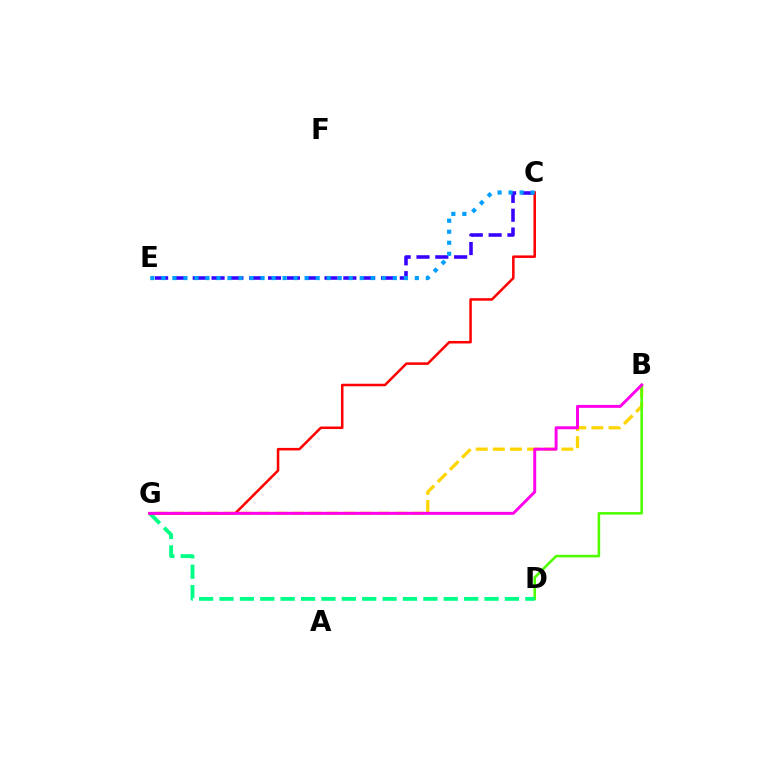{('B', 'G'): [{'color': '#ffd500', 'line_style': 'dashed', 'thickness': 2.33}, {'color': '#ff00ed', 'line_style': 'solid', 'thickness': 2.13}], ('C', 'E'): [{'color': '#3700ff', 'line_style': 'dashed', 'thickness': 2.56}, {'color': '#009eff', 'line_style': 'dotted', 'thickness': 2.99}], ('B', 'D'): [{'color': '#4fff00', 'line_style': 'solid', 'thickness': 1.85}], ('D', 'G'): [{'color': '#00ff86', 'line_style': 'dashed', 'thickness': 2.77}], ('C', 'G'): [{'color': '#ff0000', 'line_style': 'solid', 'thickness': 1.82}]}